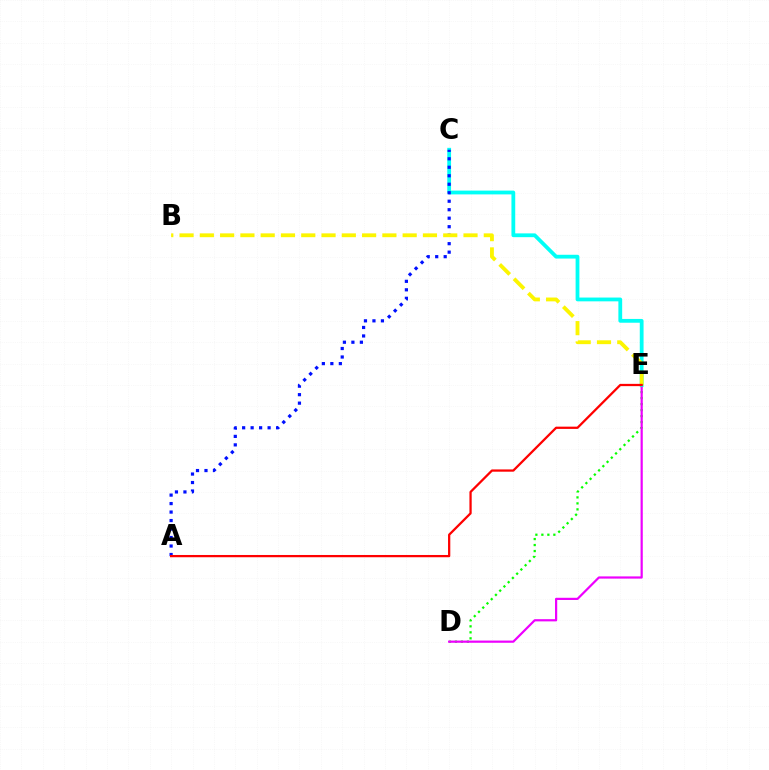{('D', 'E'): [{'color': '#08ff00', 'line_style': 'dotted', 'thickness': 1.63}, {'color': '#ee00ff', 'line_style': 'solid', 'thickness': 1.59}], ('C', 'E'): [{'color': '#00fff6', 'line_style': 'solid', 'thickness': 2.73}], ('A', 'C'): [{'color': '#0010ff', 'line_style': 'dotted', 'thickness': 2.31}], ('B', 'E'): [{'color': '#fcf500', 'line_style': 'dashed', 'thickness': 2.76}], ('A', 'E'): [{'color': '#ff0000', 'line_style': 'solid', 'thickness': 1.63}]}